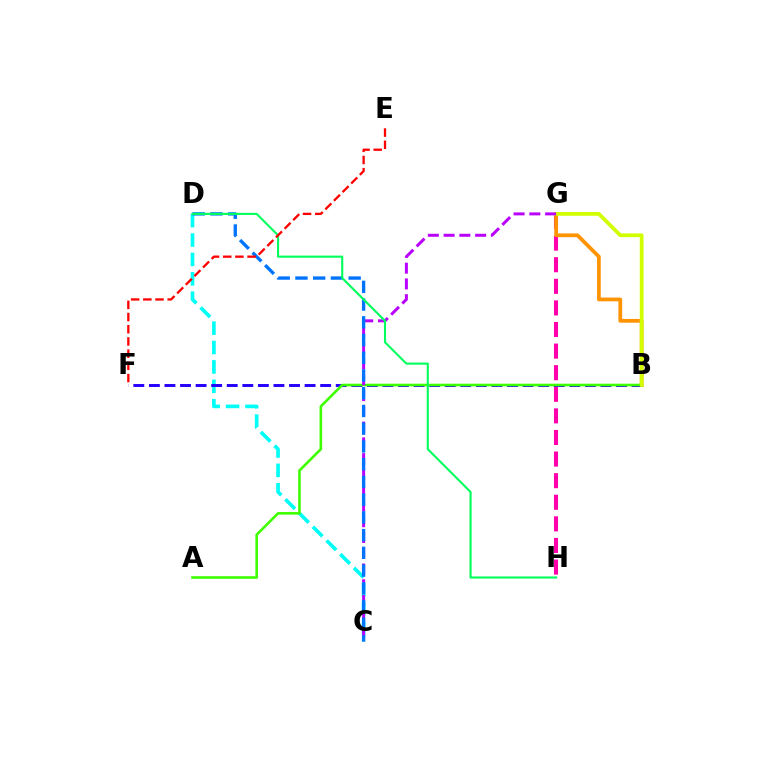{('C', 'D'): [{'color': '#00fff6', 'line_style': 'dashed', 'thickness': 2.63}, {'color': '#0074ff', 'line_style': 'dashed', 'thickness': 2.41}], ('G', 'H'): [{'color': '#ff00ac', 'line_style': 'dashed', 'thickness': 2.93}], ('B', 'G'): [{'color': '#ff9400', 'line_style': 'solid', 'thickness': 2.7}, {'color': '#d1ff00', 'line_style': 'solid', 'thickness': 2.71}], ('B', 'F'): [{'color': '#2500ff', 'line_style': 'dashed', 'thickness': 2.12}], ('A', 'B'): [{'color': '#3dff00', 'line_style': 'solid', 'thickness': 1.87}], ('C', 'G'): [{'color': '#b900ff', 'line_style': 'dashed', 'thickness': 2.14}], ('D', 'H'): [{'color': '#00ff5c', 'line_style': 'solid', 'thickness': 1.52}], ('E', 'F'): [{'color': '#ff0000', 'line_style': 'dashed', 'thickness': 1.66}]}